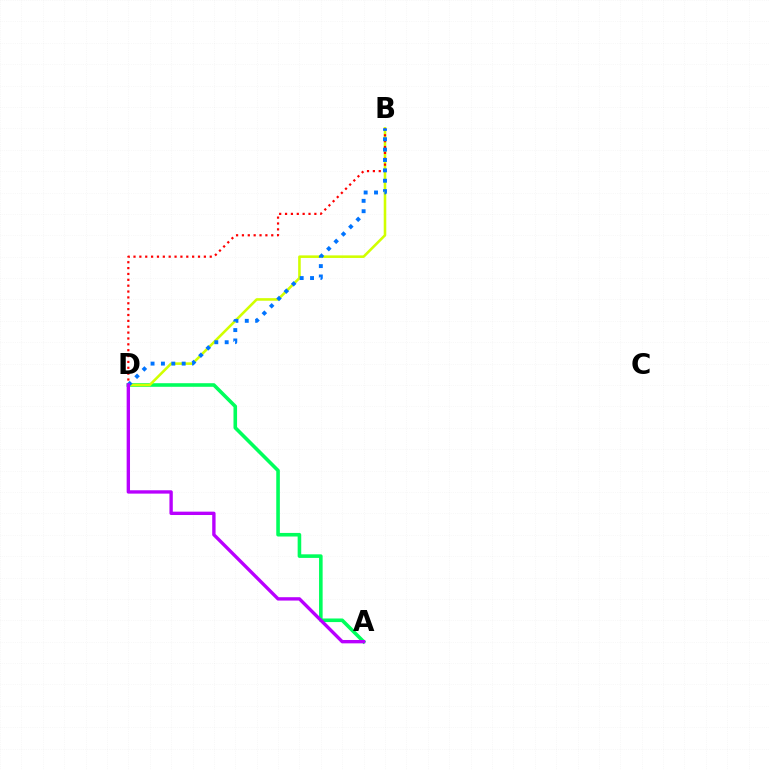{('A', 'D'): [{'color': '#00ff5c', 'line_style': 'solid', 'thickness': 2.59}, {'color': '#b900ff', 'line_style': 'solid', 'thickness': 2.42}], ('B', 'D'): [{'color': '#d1ff00', 'line_style': 'solid', 'thickness': 1.85}, {'color': '#ff0000', 'line_style': 'dotted', 'thickness': 1.59}, {'color': '#0074ff', 'line_style': 'dotted', 'thickness': 2.82}]}